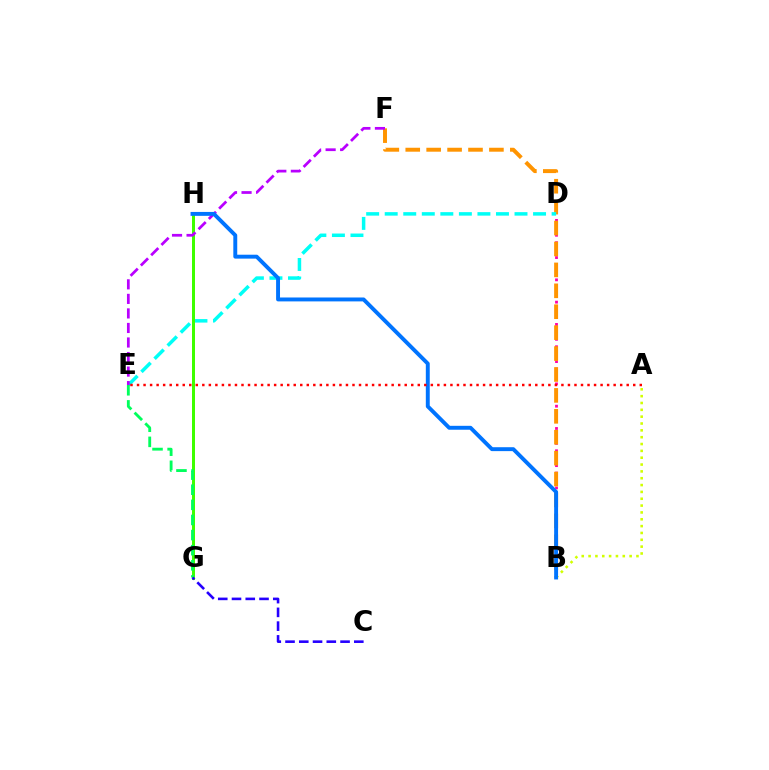{('B', 'D'): [{'color': '#ff00ac', 'line_style': 'dotted', 'thickness': 2.02}], ('B', 'F'): [{'color': '#ff9400', 'line_style': 'dashed', 'thickness': 2.84}], ('D', 'E'): [{'color': '#00fff6', 'line_style': 'dashed', 'thickness': 2.52}], ('A', 'B'): [{'color': '#d1ff00', 'line_style': 'dotted', 'thickness': 1.86}], ('G', 'H'): [{'color': '#3dff00', 'line_style': 'solid', 'thickness': 2.15}], ('E', 'F'): [{'color': '#b900ff', 'line_style': 'dashed', 'thickness': 1.98}], ('E', 'G'): [{'color': '#00ff5c', 'line_style': 'dashed', 'thickness': 2.05}], ('C', 'G'): [{'color': '#2500ff', 'line_style': 'dashed', 'thickness': 1.87}], ('B', 'H'): [{'color': '#0074ff', 'line_style': 'solid', 'thickness': 2.82}], ('A', 'E'): [{'color': '#ff0000', 'line_style': 'dotted', 'thickness': 1.77}]}